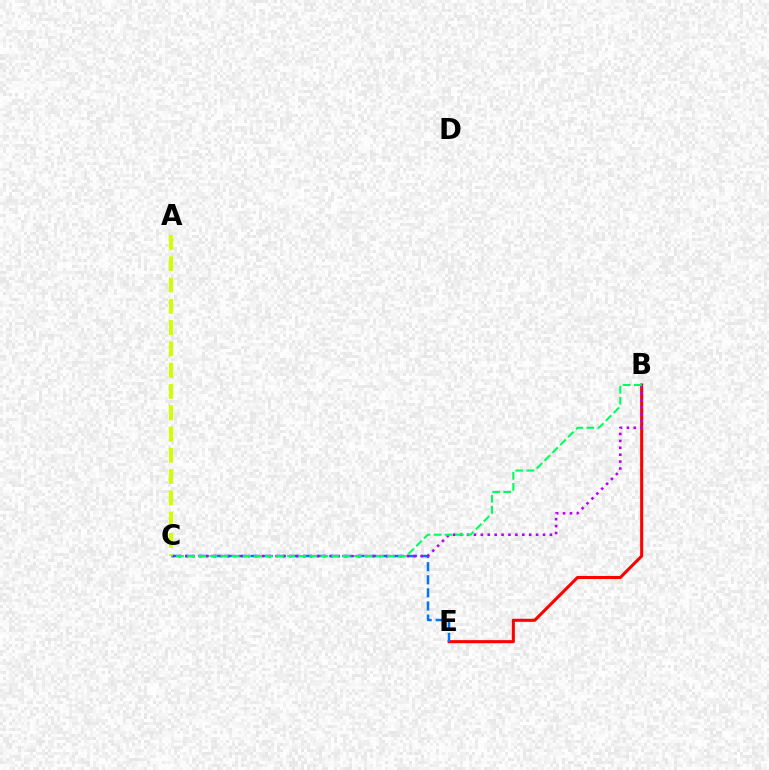{('B', 'E'): [{'color': '#ff0000', 'line_style': 'solid', 'thickness': 2.21}], ('C', 'E'): [{'color': '#0074ff', 'line_style': 'dashed', 'thickness': 1.78}], ('B', 'C'): [{'color': '#b900ff', 'line_style': 'dotted', 'thickness': 1.88}, {'color': '#00ff5c', 'line_style': 'dashed', 'thickness': 1.51}], ('A', 'C'): [{'color': '#d1ff00', 'line_style': 'dashed', 'thickness': 2.89}]}